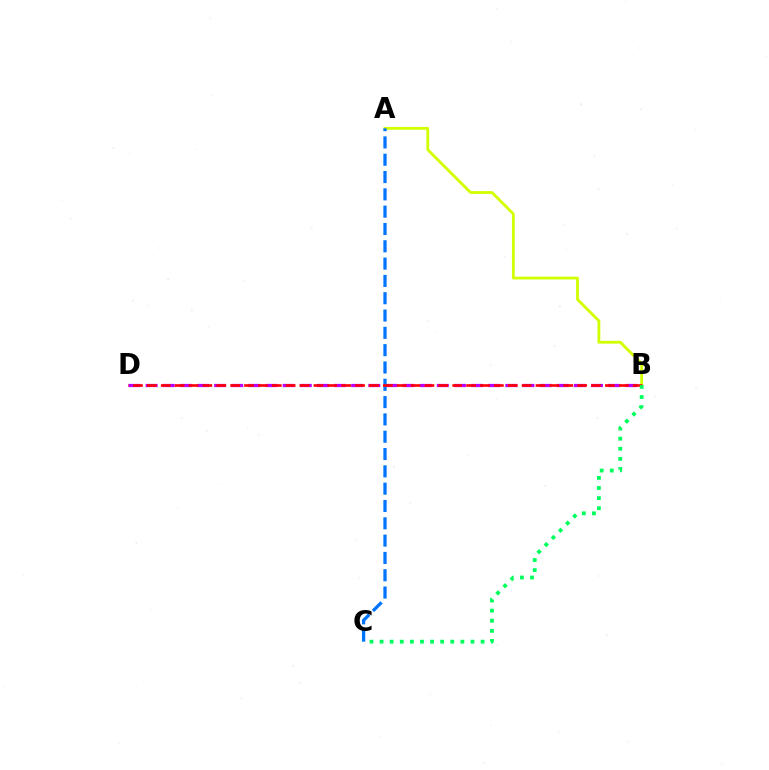{('B', 'D'): [{'color': '#b900ff', 'line_style': 'dashed', 'thickness': 2.33}, {'color': '#ff0000', 'line_style': 'dashed', 'thickness': 1.89}], ('A', 'B'): [{'color': '#d1ff00', 'line_style': 'solid', 'thickness': 2.03}], ('A', 'C'): [{'color': '#0074ff', 'line_style': 'dashed', 'thickness': 2.35}], ('B', 'C'): [{'color': '#00ff5c', 'line_style': 'dotted', 'thickness': 2.74}]}